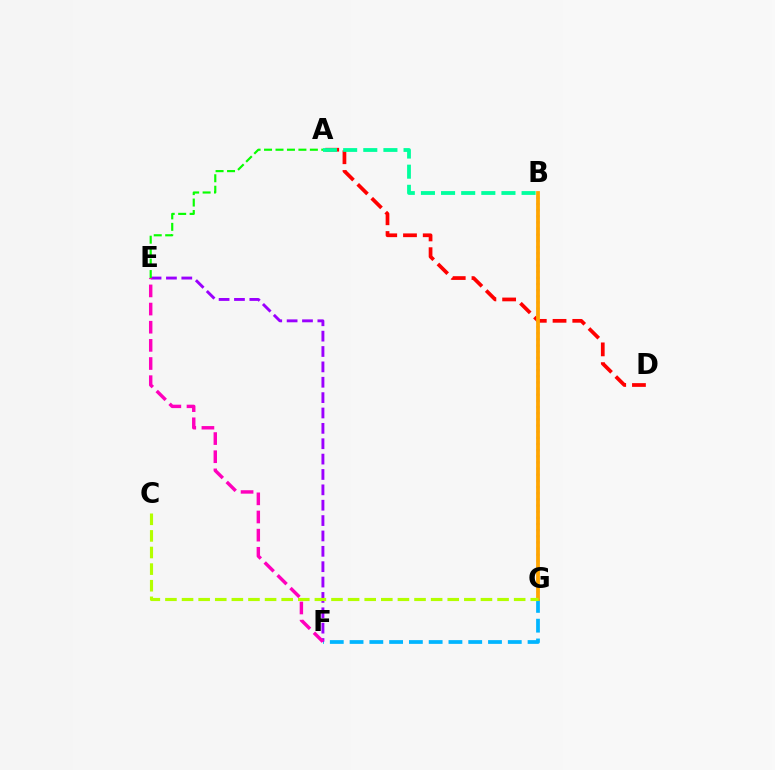{('B', 'G'): [{'color': '#0010ff', 'line_style': 'dotted', 'thickness': 1.67}, {'color': '#ffa500', 'line_style': 'solid', 'thickness': 2.72}], ('F', 'G'): [{'color': '#00b5ff', 'line_style': 'dashed', 'thickness': 2.69}], ('A', 'D'): [{'color': '#ff0000', 'line_style': 'dashed', 'thickness': 2.68}], ('E', 'F'): [{'color': '#9b00ff', 'line_style': 'dashed', 'thickness': 2.09}, {'color': '#ff00bd', 'line_style': 'dashed', 'thickness': 2.47}], ('A', 'E'): [{'color': '#08ff00', 'line_style': 'dashed', 'thickness': 1.56}], ('C', 'G'): [{'color': '#b3ff00', 'line_style': 'dashed', 'thickness': 2.26}], ('A', 'B'): [{'color': '#00ff9d', 'line_style': 'dashed', 'thickness': 2.73}]}